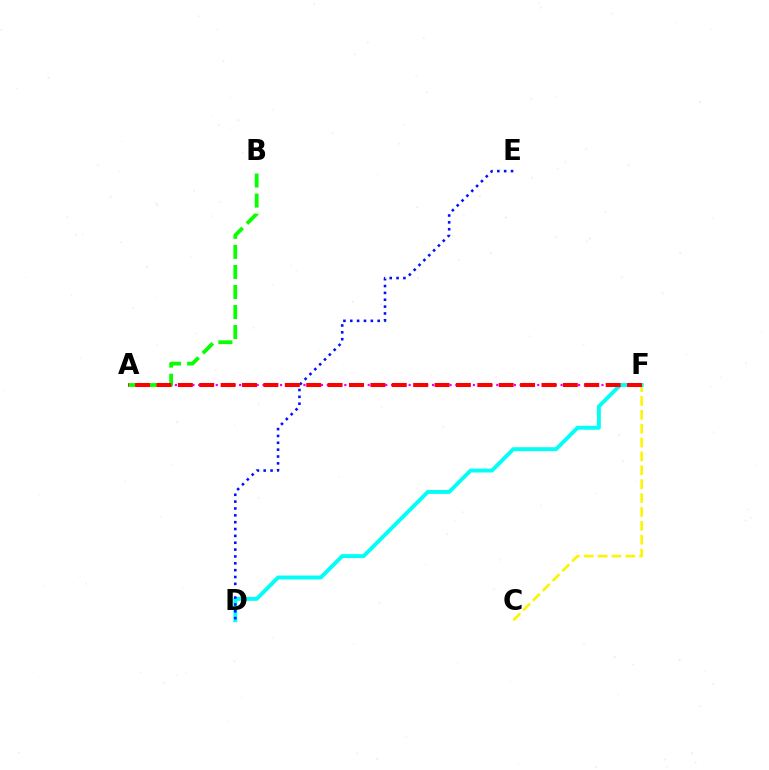{('A', 'F'): [{'color': '#ee00ff', 'line_style': 'dotted', 'thickness': 1.59}, {'color': '#ff0000', 'line_style': 'dashed', 'thickness': 2.91}], ('A', 'B'): [{'color': '#08ff00', 'line_style': 'dashed', 'thickness': 2.72}], ('C', 'F'): [{'color': '#fcf500', 'line_style': 'dashed', 'thickness': 1.88}], ('D', 'F'): [{'color': '#00fff6', 'line_style': 'solid', 'thickness': 2.81}], ('D', 'E'): [{'color': '#0010ff', 'line_style': 'dotted', 'thickness': 1.86}]}